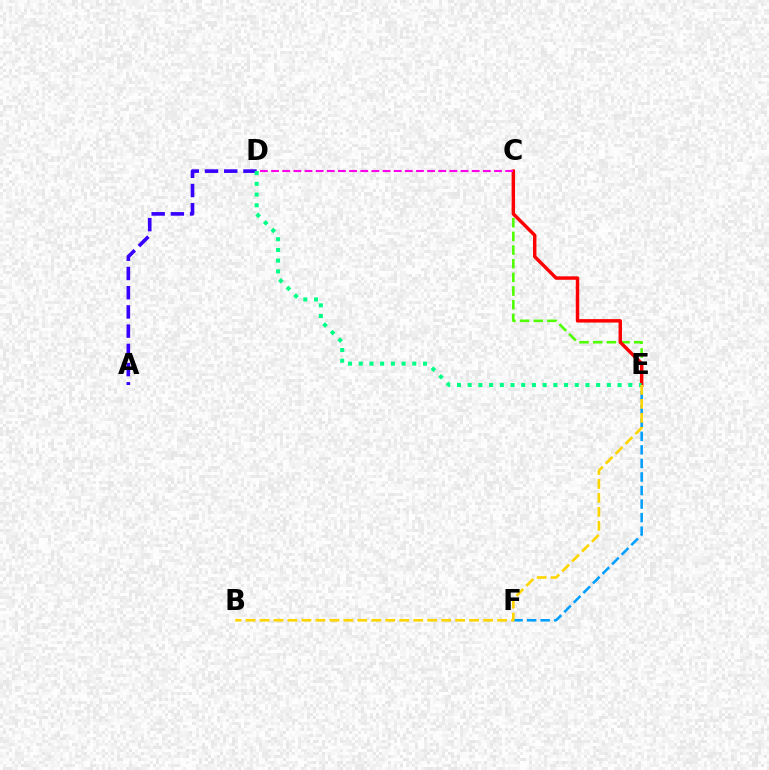{('C', 'E'): [{'color': '#4fff00', 'line_style': 'dashed', 'thickness': 1.86}, {'color': '#ff0000', 'line_style': 'solid', 'thickness': 2.48}], ('E', 'F'): [{'color': '#009eff', 'line_style': 'dashed', 'thickness': 1.84}], ('C', 'D'): [{'color': '#ff00ed', 'line_style': 'dashed', 'thickness': 1.51}], ('A', 'D'): [{'color': '#3700ff', 'line_style': 'dashed', 'thickness': 2.61}], ('D', 'E'): [{'color': '#00ff86', 'line_style': 'dotted', 'thickness': 2.91}], ('B', 'E'): [{'color': '#ffd500', 'line_style': 'dashed', 'thickness': 1.9}]}